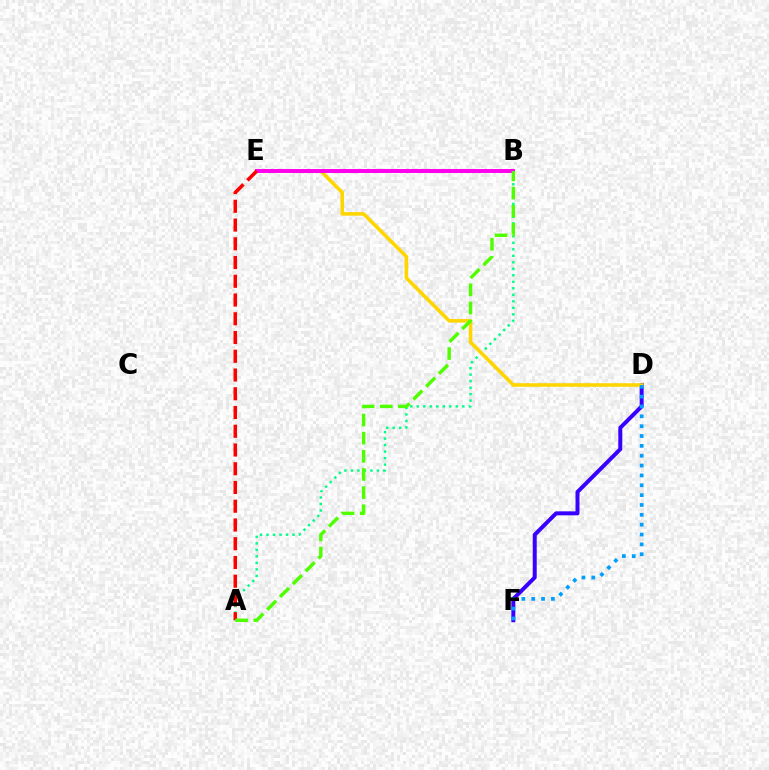{('D', 'F'): [{'color': '#3700ff', 'line_style': 'solid', 'thickness': 2.87}, {'color': '#009eff', 'line_style': 'dotted', 'thickness': 2.68}], ('A', 'B'): [{'color': '#00ff86', 'line_style': 'dotted', 'thickness': 1.77}, {'color': '#4fff00', 'line_style': 'dashed', 'thickness': 2.46}], ('D', 'E'): [{'color': '#ffd500', 'line_style': 'solid', 'thickness': 2.57}], ('B', 'E'): [{'color': '#ff00ed', 'line_style': 'solid', 'thickness': 2.84}], ('A', 'E'): [{'color': '#ff0000', 'line_style': 'dashed', 'thickness': 2.55}]}